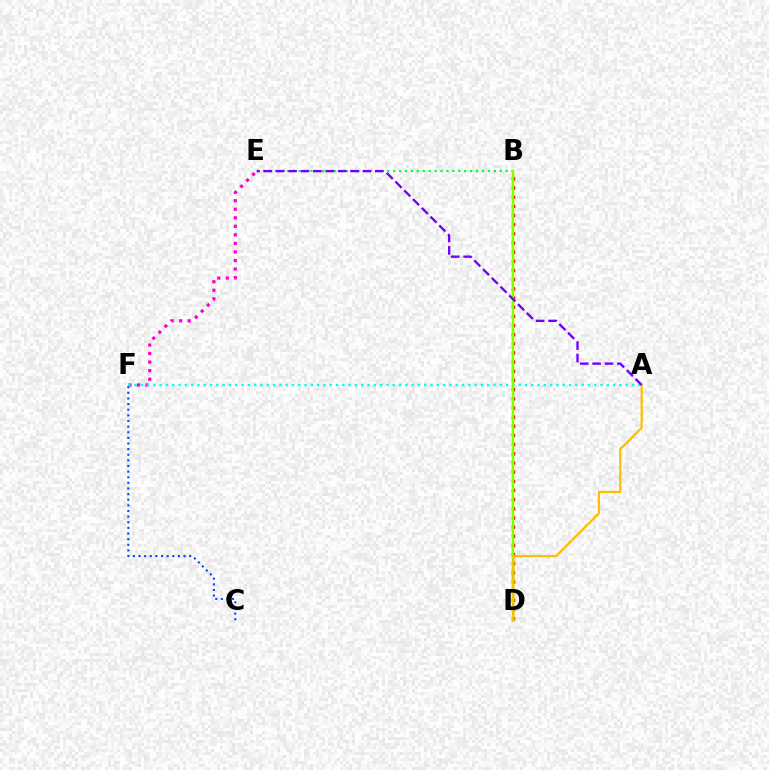{('B', 'E'): [{'color': '#00ff39', 'line_style': 'dotted', 'thickness': 1.61}], ('E', 'F'): [{'color': '#ff00cf', 'line_style': 'dotted', 'thickness': 2.32}], ('C', 'F'): [{'color': '#004bff', 'line_style': 'dotted', 'thickness': 1.53}], ('B', 'D'): [{'color': '#ff0000', 'line_style': 'dotted', 'thickness': 2.49}, {'color': '#84ff00', 'line_style': 'solid', 'thickness': 1.78}], ('A', 'F'): [{'color': '#00fff6', 'line_style': 'dotted', 'thickness': 1.71}], ('A', 'D'): [{'color': '#ffbd00', 'line_style': 'solid', 'thickness': 1.59}], ('A', 'E'): [{'color': '#7200ff', 'line_style': 'dashed', 'thickness': 1.68}]}